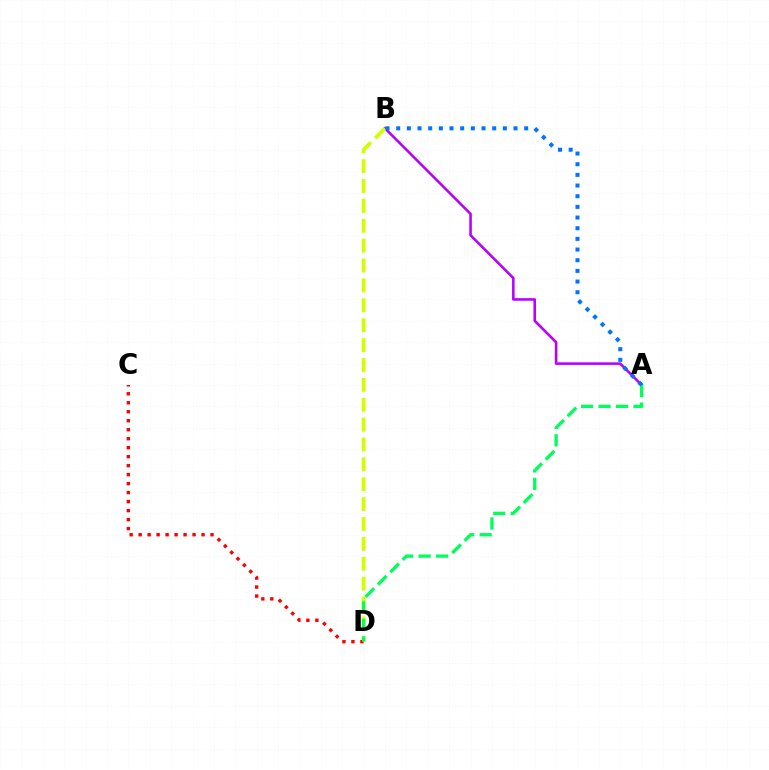{('A', 'B'): [{'color': '#b900ff', 'line_style': 'solid', 'thickness': 1.86}, {'color': '#0074ff', 'line_style': 'dotted', 'thickness': 2.9}], ('B', 'D'): [{'color': '#d1ff00', 'line_style': 'dashed', 'thickness': 2.7}], ('C', 'D'): [{'color': '#ff0000', 'line_style': 'dotted', 'thickness': 2.44}], ('A', 'D'): [{'color': '#00ff5c', 'line_style': 'dashed', 'thickness': 2.37}]}